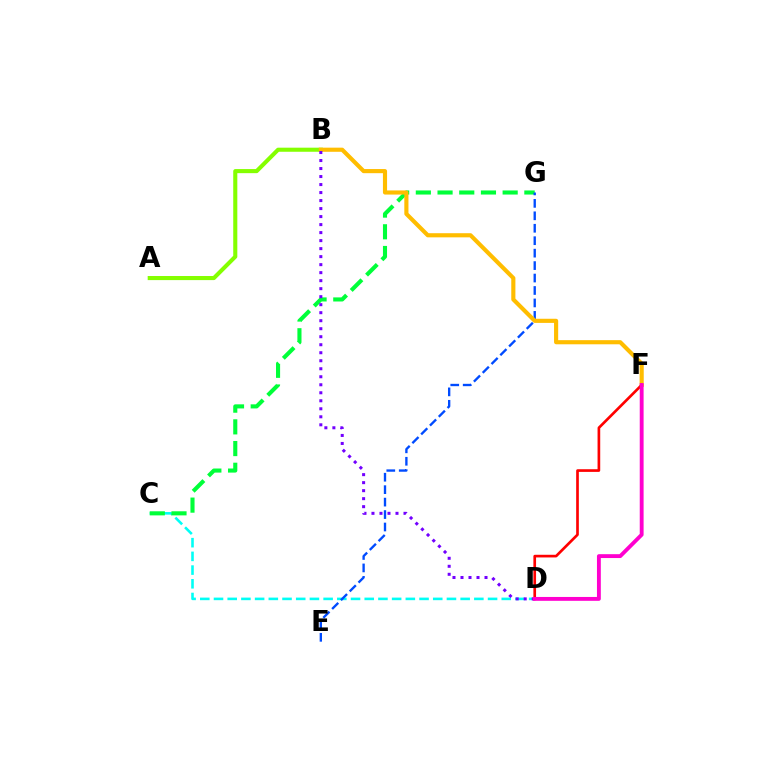{('C', 'D'): [{'color': '#00fff6', 'line_style': 'dashed', 'thickness': 1.86}], ('C', 'G'): [{'color': '#00ff39', 'line_style': 'dashed', 'thickness': 2.95}], ('A', 'B'): [{'color': '#84ff00', 'line_style': 'solid', 'thickness': 2.94}], ('E', 'G'): [{'color': '#004bff', 'line_style': 'dashed', 'thickness': 1.69}], ('B', 'F'): [{'color': '#ffbd00', 'line_style': 'solid', 'thickness': 2.98}], ('D', 'F'): [{'color': '#ff0000', 'line_style': 'solid', 'thickness': 1.92}, {'color': '#ff00cf', 'line_style': 'solid', 'thickness': 2.78}], ('B', 'D'): [{'color': '#7200ff', 'line_style': 'dotted', 'thickness': 2.18}]}